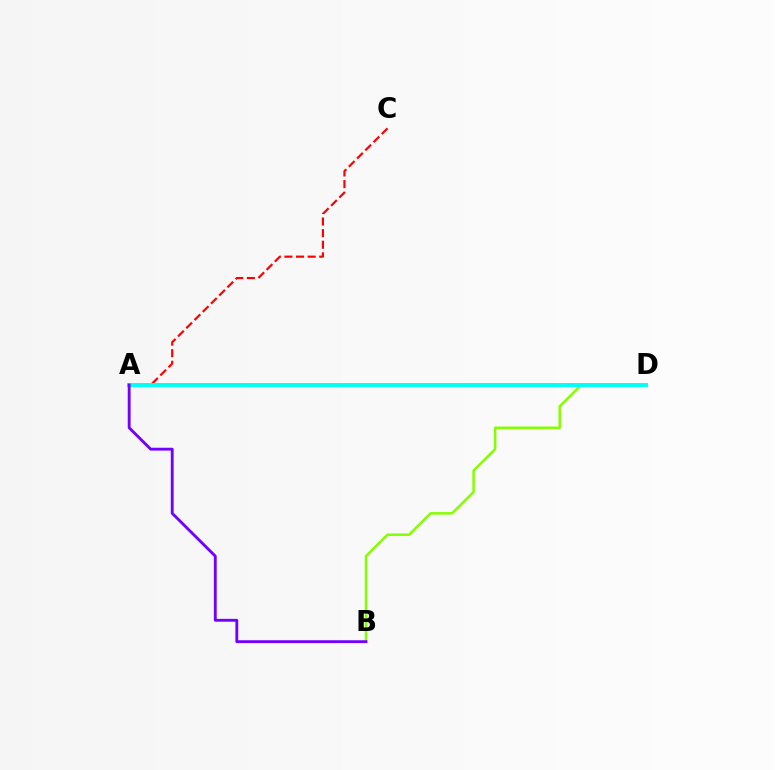{('B', 'D'): [{'color': '#84ff00', 'line_style': 'solid', 'thickness': 1.8}], ('A', 'C'): [{'color': '#ff0000', 'line_style': 'dashed', 'thickness': 1.58}], ('A', 'D'): [{'color': '#00fff6', 'line_style': 'solid', 'thickness': 2.84}], ('A', 'B'): [{'color': '#7200ff', 'line_style': 'solid', 'thickness': 2.05}]}